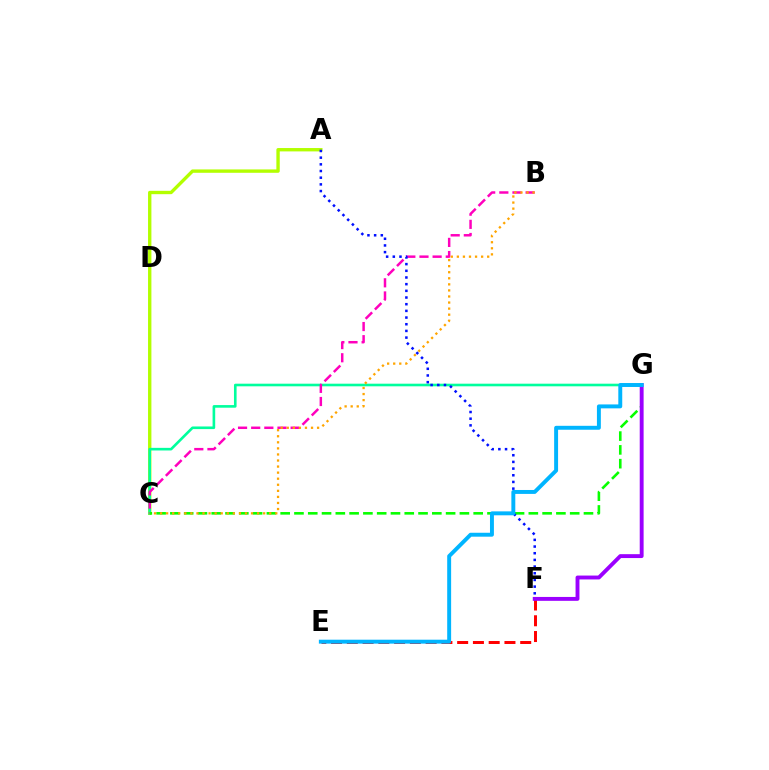{('A', 'C'): [{'color': '#b3ff00', 'line_style': 'solid', 'thickness': 2.42}], ('C', 'G'): [{'color': '#00ff9d', 'line_style': 'solid', 'thickness': 1.89}, {'color': '#08ff00', 'line_style': 'dashed', 'thickness': 1.87}], ('E', 'F'): [{'color': '#ff0000', 'line_style': 'dashed', 'thickness': 2.14}], ('B', 'C'): [{'color': '#ff00bd', 'line_style': 'dashed', 'thickness': 1.79}, {'color': '#ffa500', 'line_style': 'dotted', 'thickness': 1.65}], ('A', 'F'): [{'color': '#0010ff', 'line_style': 'dotted', 'thickness': 1.81}], ('F', 'G'): [{'color': '#9b00ff', 'line_style': 'solid', 'thickness': 2.8}], ('E', 'G'): [{'color': '#00b5ff', 'line_style': 'solid', 'thickness': 2.83}]}